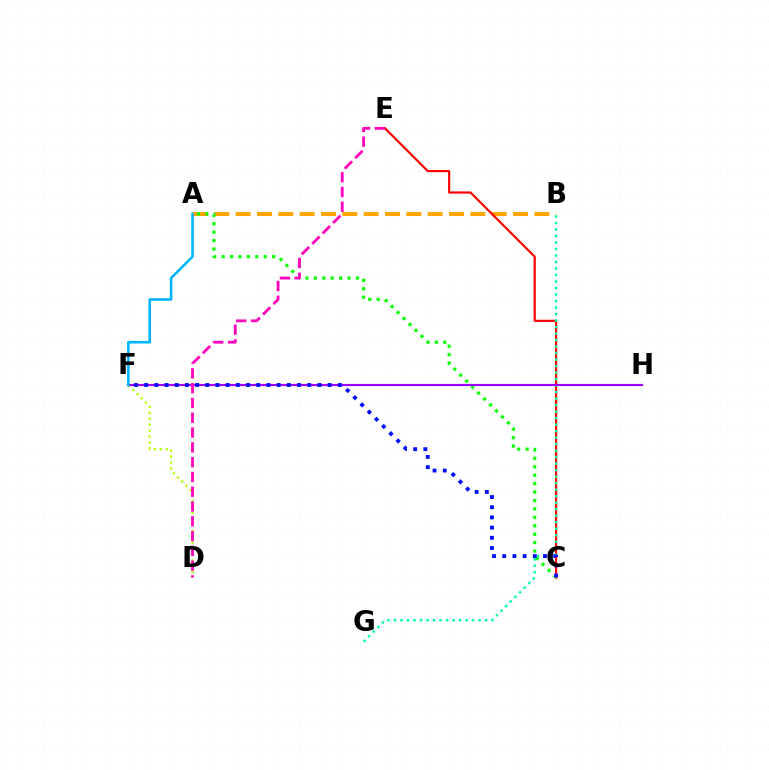{('A', 'B'): [{'color': '#ffa500', 'line_style': 'dashed', 'thickness': 2.9}], ('D', 'F'): [{'color': '#b3ff00', 'line_style': 'dotted', 'thickness': 1.61}], ('C', 'E'): [{'color': '#ff0000', 'line_style': 'solid', 'thickness': 1.56}], ('A', 'C'): [{'color': '#08ff00', 'line_style': 'dotted', 'thickness': 2.29}], ('B', 'G'): [{'color': '#00ff9d', 'line_style': 'dotted', 'thickness': 1.77}], ('F', 'H'): [{'color': '#9b00ff', 'line_style': 'solid', 'thickness': 1.56}], ('A', 'F'): [{'color': '#00b5ff', 'line_style': 'solid', 'thickness': 1.87}], ('D', 'E'): [{'color': '#ff00bd', 'line_style': 'dashed', 'thickness': 2.01}], ('C', 'F'): [{'color': '#0010ff', 'line_style': 'dotted', 'thickness': 2.77}]}